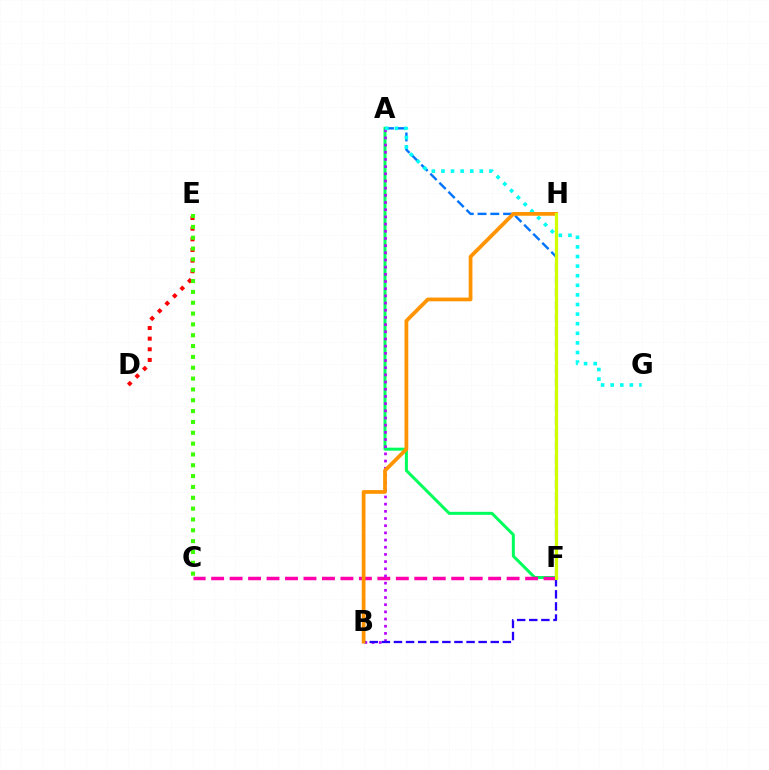{('A', 'F'): [{'color': '#00ff5c', 'line_style': 'solid', 'thickness': 2.17}, {'color': '#0074ff', 'line_style': 'dashed', 'thickness': 1.74}], ('C', 'F'): [{'color': '#ff00ac', 'line_style': 'dashed', 'thickness': 2.51}], ('D', 'E'): [{'color': '#ff0000', 'line_style': 'dotted', 'thickness': 2.89}], ('A', 'B'): [{'color': '#b900ff', 'line_style': 'dotted', 'thickness': 1.95}], ('B', 'F'): [{'color': '#2500ff', 'line_style': 'dashed', 'thickness': 1.64}], ('A', 'G'): [{'color': '#00fff6', 'line_style': 'dotted', 'thickness': 2.61}], ('B', 'H'): [{'color': '#ff9400', 'line_style': 'solid', 'thickness': 2.7}], ('F', 'H'): [{'color': '#d1ff00', 'line_style': 'solid', 'thickness': 2.31}], ('C', 'E'): [{'color': '#3dff00', 'line_style': 'dotted', 'thickness': 2.94}]}